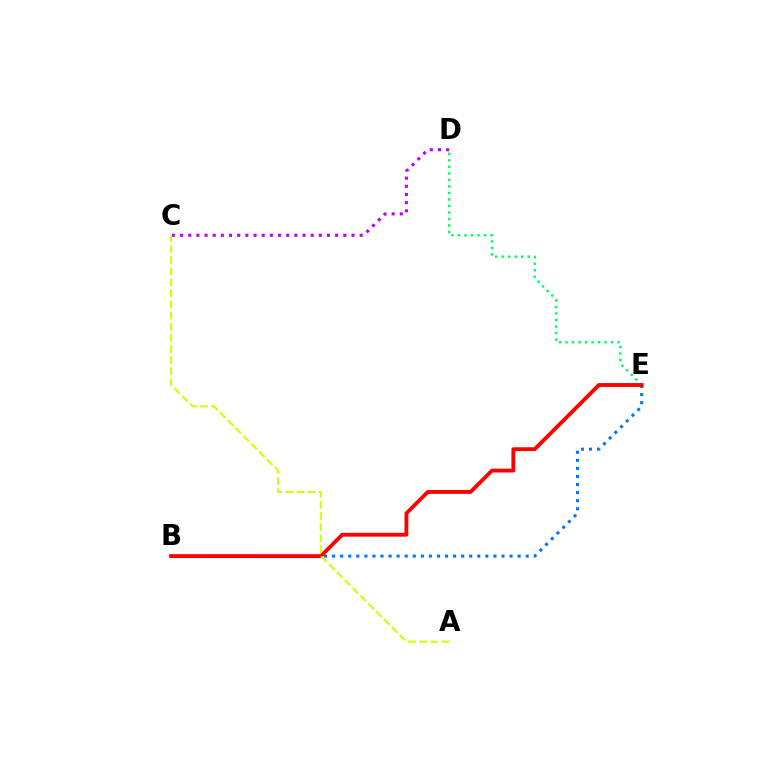{('B', 'E'): [{'color': '#0074ff', 'line_style': 'dotted', 'thickness': 2.19}, {'color': '#ff0000', 'line_style': 'solid', 'thickness': 2.76}], ('D', 'E'): [{'color': '#00ff5c', 'line_style': 'dotted', 'thickness': 1.77}], ('C', 'D'): [{'color': '#b900ff', 'line_style': 'dotted', 'thickness': 2.22}], ('A', 'C'): [{'color': '#d1ff00', 'line_style': 'dashed', 'thickness': 1.51}]}